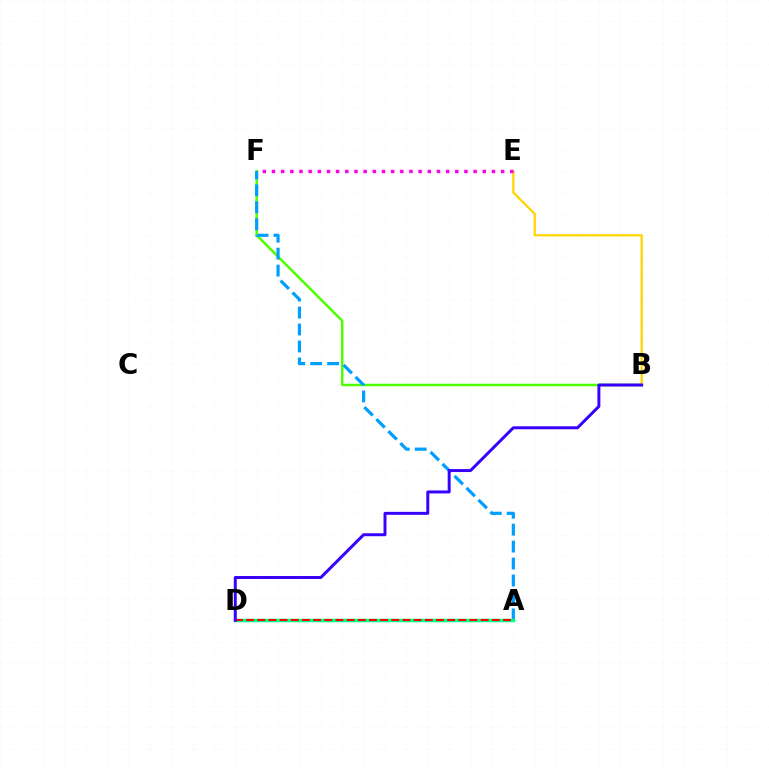{('B', 'F'): [{'color': '#4fff00', 'line_style': 'solid', 'thickness': 1.82}], ('B', 'E'): [{'color': '#ffd500', 'line_style': 'solid', 'thickness': 1.65}], ('E', 'F'): [{'color': '#ff00ed', 'line_style': 'dotted', 'thickness': 2.49}], ('A', 'F'): [{'color': '#009eff', 'line_style': 'dashed', 'thickness': 2.3}], ('A', 'D'): [{'color': '#00ff86', 'line_style': 'solid', 'thickness': 2.5}, {'color': '#ff0000', 'line_style': 'dashed', 'thickness': 1.52}], ('B', 'D'): [{'color': '#3700ff', 'line_style': 'solid', 'thickness': 2.14}]}